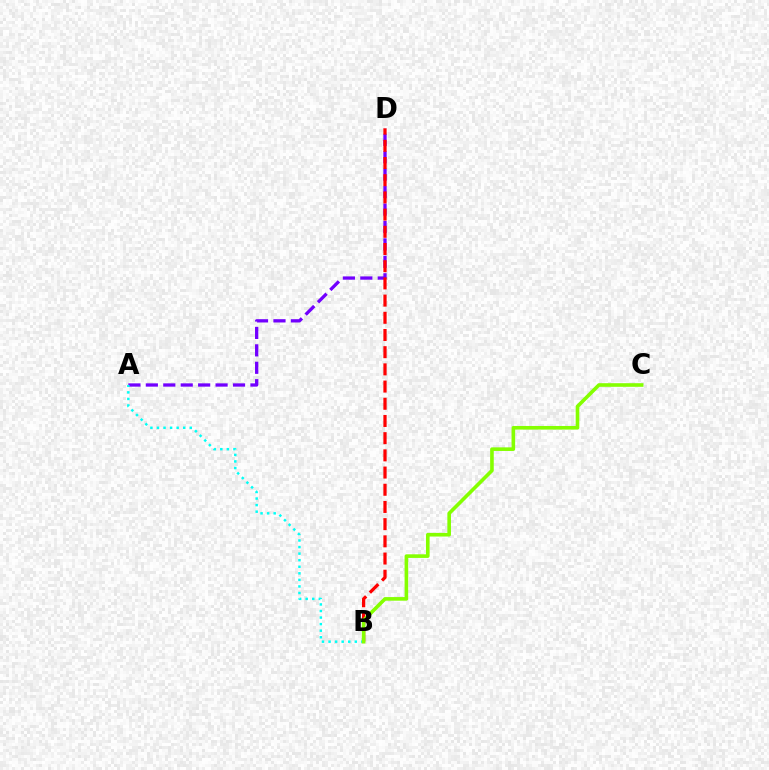{('A', 'D'): [{'color': '#7200ff', 'line_style': 'dashed', 'thickness': 2.37}], ('A', 'B'): [{'color': '#00fff6', 'line_style': 'dotted', 'thickness': 1.78}], ('B', 'D'): [{'color': '#ff0000', 'line_style': 'dashed', 'thickness': 2.34}], ('B', 'C'): [{'color': '#84ff00', 'line_style': 'solid', 'thickness': 2.6}]}